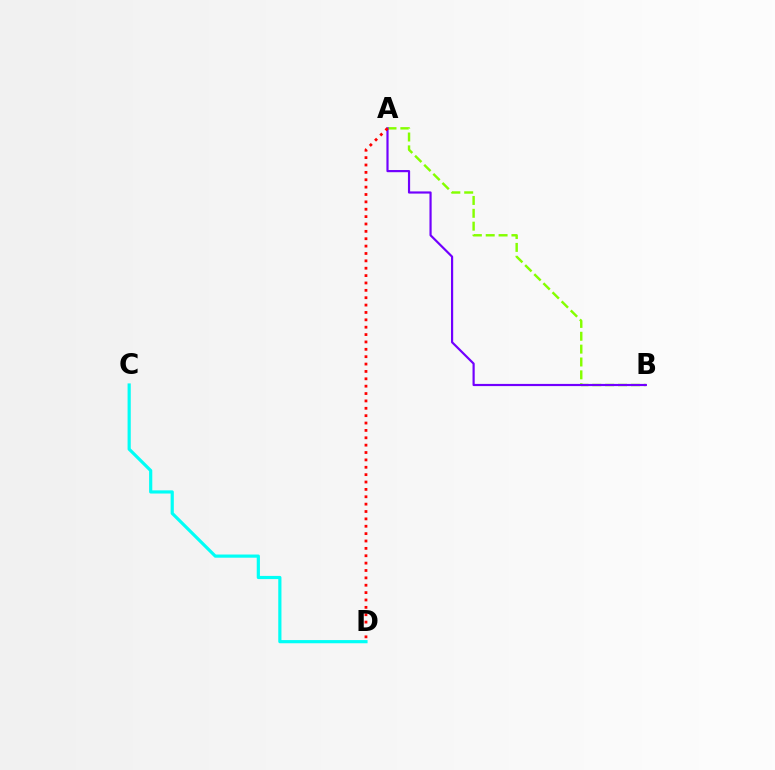{('A', 'B'): [{'color': '#84ff00', 'line_style': 'dashed', 'thickness': 1.75}, {'color': '#7200ff', 'line_style': 'solid', 'thickness': 1.57}], ('A', 'D'): [{'color': '#ff0000', 'line_style': 'dotted', 'thickness': 2.0}], ('C', 'D'): [{'color': '#00fff6', 'line_style': 'solid', 'thickness': 2.29}]}